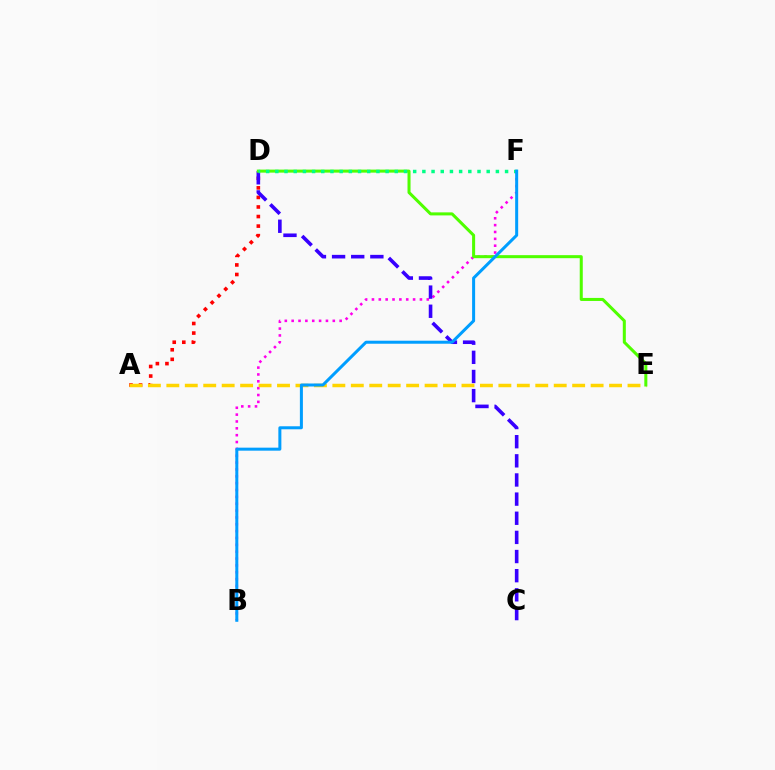{('A', 'D'): [{'color': '#ff0000', 'line_style': 'dotted', 'thickness': 2.6}], ('B', 'F'): [{'color': '#ff00ed', 'line_style': 'dotted', 'thickness': 1.86}, {'color': '#009eff', 'line_style': 'solid', 'thickness': 2.17}], ('C', 'D'): [{'color': '#3700ff', 'line_style': 'dashed', 'thickness': 2.6}], ('A', 'E'): [{'color': '#ffd500', 'line_style': 'dashed', 'thickness': 2.51}], ('D', 'E'): [{'color': '#4fff00', 'line_style': 'solid', 'thickness': 2.18}], ('D', 'F'): [{'color': '#00ff86', 'line_style': 'dotted', 'thickness': 2.5}]}